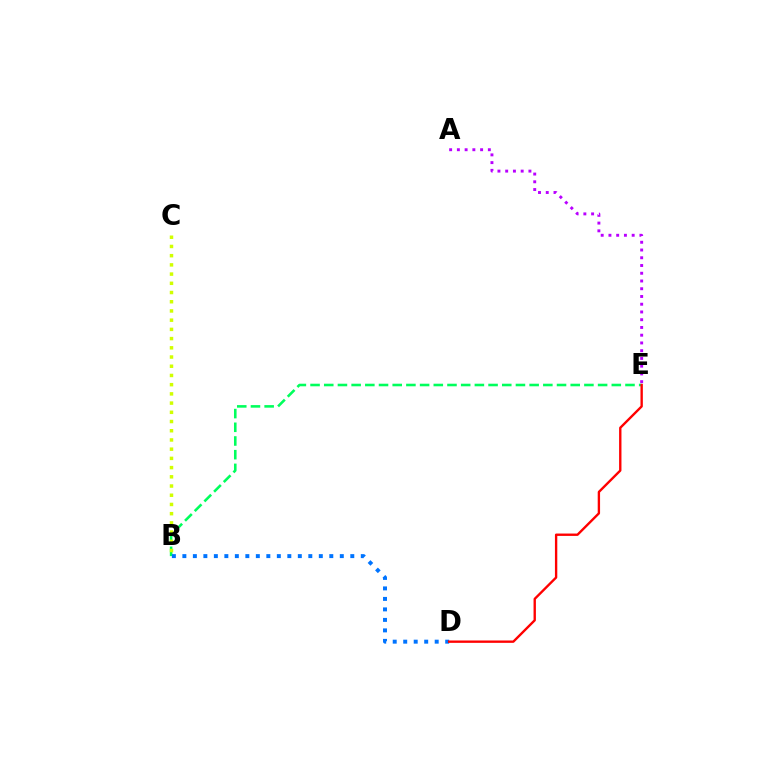{('A', 'E'): [{'color': '#b900ff', 'line_style': 'dotted', 'thickness': 2.1}], ('B', 'E'): [{'color': '#00ff5c', 'line_style': 'dashed', 'thickness': 1.86}], ('B', 'D'): [{'color': '#0074ff', 'line_style': 'dotted', 'thickness': 2.85}], ('D', 'E'): [{'color': '#ff0000', 'line_style': 'solid', 'thickness': 1.7}], ('B', 'C'): [{'color': '#d1ff00', 'line_style': 'dotted', 'thickness': 2.5}]}